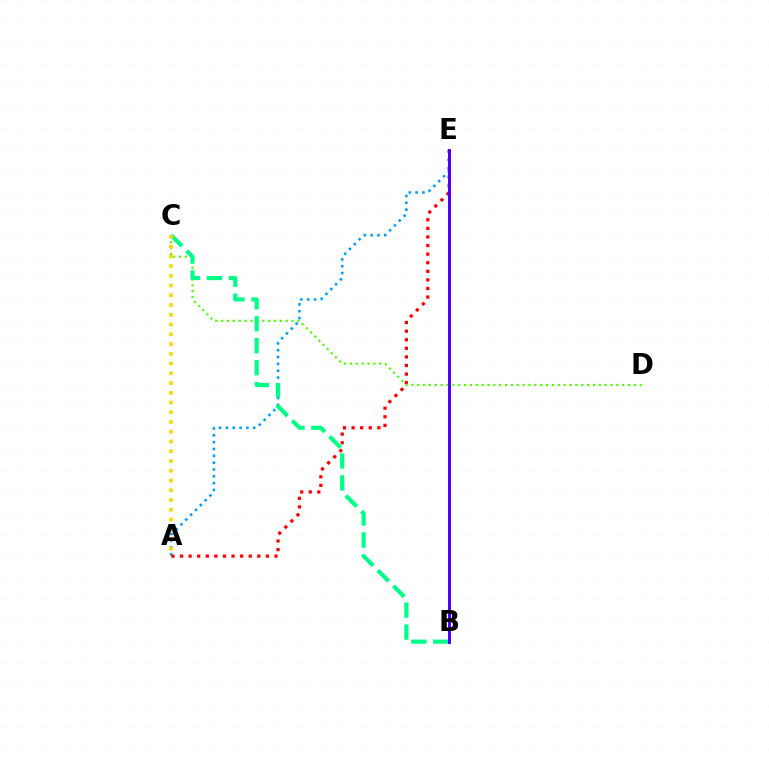{('B', 'E'): [{'color': '#ff00ed', 'line_style': 'solid', 'thickness': 2.11}, {'color': '#3700ff', 'line_style': 'solid', 'thickness': 1.9}], ('A', 'E'): [{'color': '#009eff', 'line_style': 'dotted', 'thickness': 1.86}, {'color': '#ff0000', 'line_style': 'dotted', 'thickness': 2.33}], ('C', 'D'): [{'color': '#4fff00', 'line_style': 'dotted', 'thickness': 1.59}], ('B', 'C'): [{'color': '#00ff86', 'line_style': 'dashed', 'thickness': 2.98}], ('A', 'C'): [{'color': '#ffd500', 'line_style': 'dotted', 'thickness': 2.65}]}